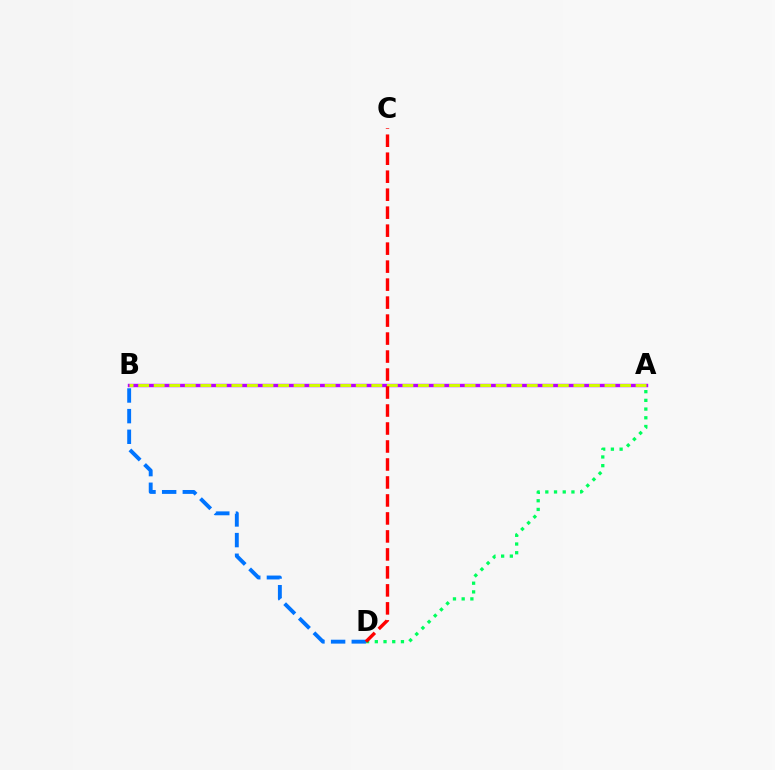{('A', 'D'): [{'color': '#00ff5c', 'line_style': 'dotted', 'thickness': 2.37}], ('A', 'B'): [{'color': '#b900ff', 'line_style': 'solid', 'thickness': 2.46}, {'color': '#d1ff00', 'line_style': 'dashed', 'thickness': 2.11}], ('B', 'D'): [{'color': '#0074ff', 'line_style': 'dashed', 'thickness': 2.8}], ('C', 'D'): [{'color': '#ff0000', 'line_style': 'dashed', 'thickness': 2.44}]}